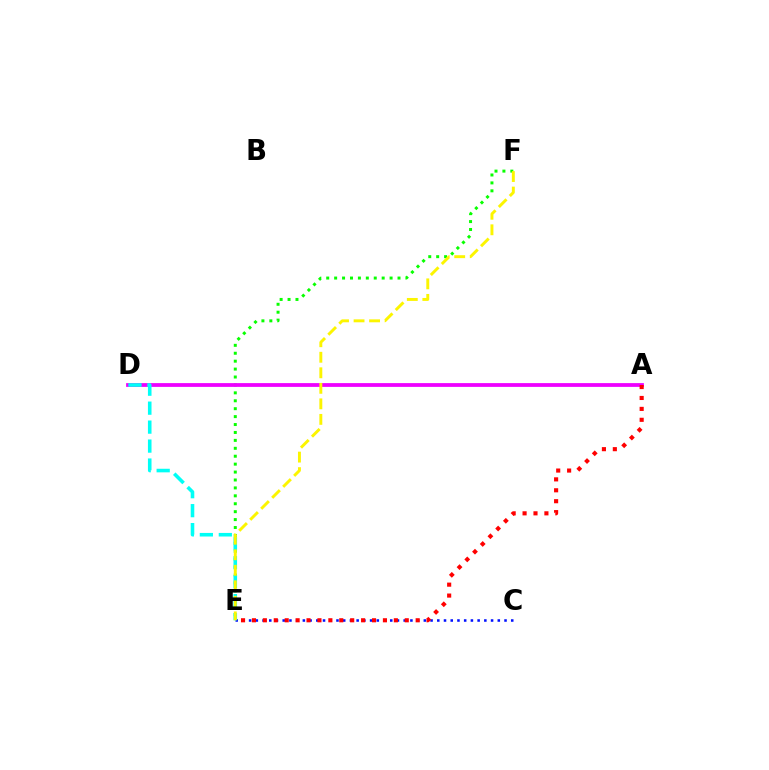{('C', 'E'): [{'color': '#0010ff', 'line_style': 'dotted', 'thickness': 1.83}], ('E', 'F'): [{'color': '#08ff00', 'line_style': 'dotted', 'thickness': 2.15}, {'color': '#fcf500', 'line_style': 'dashed', 'thickness': 2.11}], ('A', 'D'): [{'color': '#ee00ff', 'line_style': 'solid', 'thickness': 2.72}], ('D', 'E'): [{'color': '#00fff6', 'line_style': 'dashed', 'thickness': 2.58}], ('A', 'E'): [{'color': '#ff0000', 'line_style': 'dotted', 'thickness': 2.97}]}